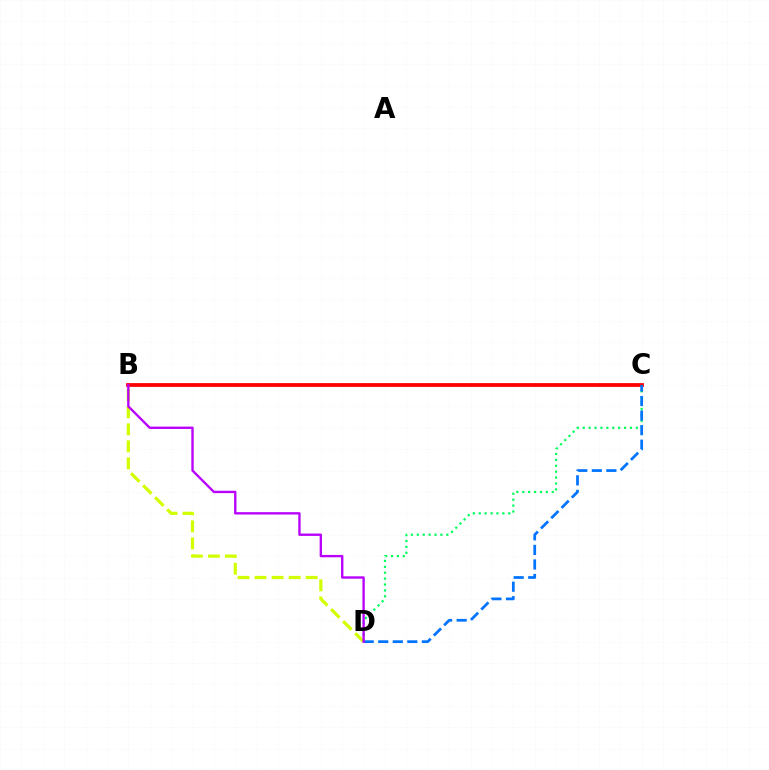{('C', 'D'): [{'color': '#00ff5c', 'line_style': 'dotted', 'thickness': 1.6}, {'color': '#0074ff', 'line_style': 'dashed', 'thickness': 1.98}], ('B', 'C'): [{'color': '#ff0000', 'line_style': 'solid', 'thickness': 2.71}], ('B', 'D'): [{'color': '#d1ff00', 'line_style': 'dashed', 'thickness': 2.31}, {'color': '#b900ff', 'line_style': 'solid', 'thickness': 1.7}]}